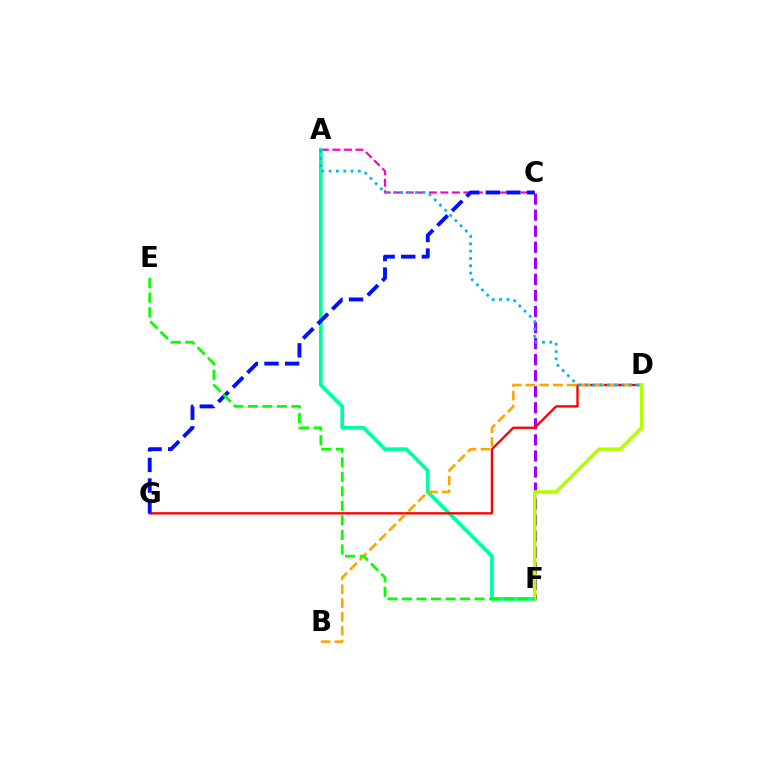{('A', 'C'): [{'color': '#ff00bd', 'line_style': 'dashed', 'thickness': 1.56}], ('A', 'F'): [{'color': '#00ff9d', 'line_style': 'solid', 'thickness': 2.68}], ('C', 'F'): [{'color': '#9b00ff', 'line_style': 'dashed', 'thickness': 2.18}], ('D', 'G'): [{'color': '#ff0000', 'line_style': 'solid', 'thickness': 1.69}], ('C', 'G'): [{'color': '#0010ff', 'line_style': 'dashed', 'thickness': 2.8}], ('B', 'D'): [{'color': '#ffa500', 'line_style': 'dashed', 'thickness': 1.87}], ('D', 'F'): [{'color': '#b3ff00', 'line_style': 'solid', 'thickness': 2.54}], ('E', 'F'): [{'color': '#08ff00', 'line_style': 'dashed', 'thickness': 1.97}], ('A', 'D'): [{'color': '#00b5ff', 'line_style': 'dotted', 'thickness': 1.99}]}